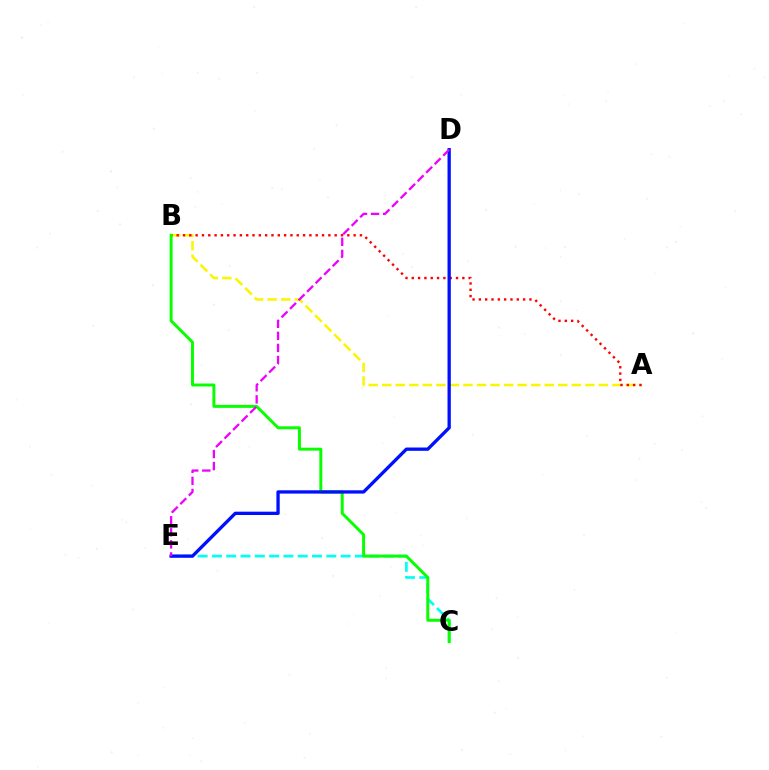{('A', 'B'): [{'color': '#fcf500', 'line_style': 'dashed', 'thickness': 1.84}, {'color': '#ff0000', 'line_style': 'dotted', 'thickness': 1.72}], ('C', 'E'): [{'color': '#00fff6', 'line_style': 'dashed', 'thickness': 1.94}], ('B', 'C'): [{'color': '#08ff00', 'line_style': 'solid', 'thickness': 2.13}], ('D', 'E'): [{'color': '#0010ff', 'line_style': 'solid', 'thickness': 2.38}, {'color': '#ee00ff', 'line_style': 'dashed', 'thickness': 1.64}]}